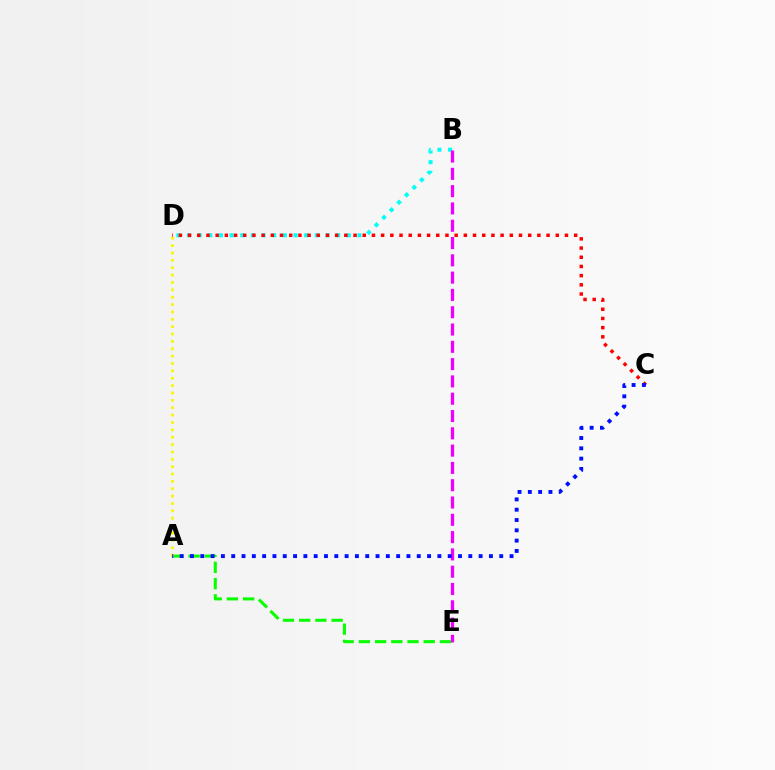{('A', 'E'): [{'color': '#08ff00', 'line_style': 'dashed', 'thickness': 2.2}], ('B', 'D'): [{'color': '#00fff6', 'line_style': 'dotted', 'thickness': 2.89}], ('C', 'D'): [{'color': '#ff0000', 'line_style': 'dotted', 'thickness': 2.5}], ('A', 'D'): [{'color': '#fcf500', 'line_style': 'dotted', 'thickness': 2.0}], ('B', 'E'): [{'color': '#ee00ff', 'line_style': 'dashed', 'thickness': 2.35}], ('A', 'C'): [{'color': '#0010ff', 'line_style': 'dotted', 'thickness': 2.8}]}